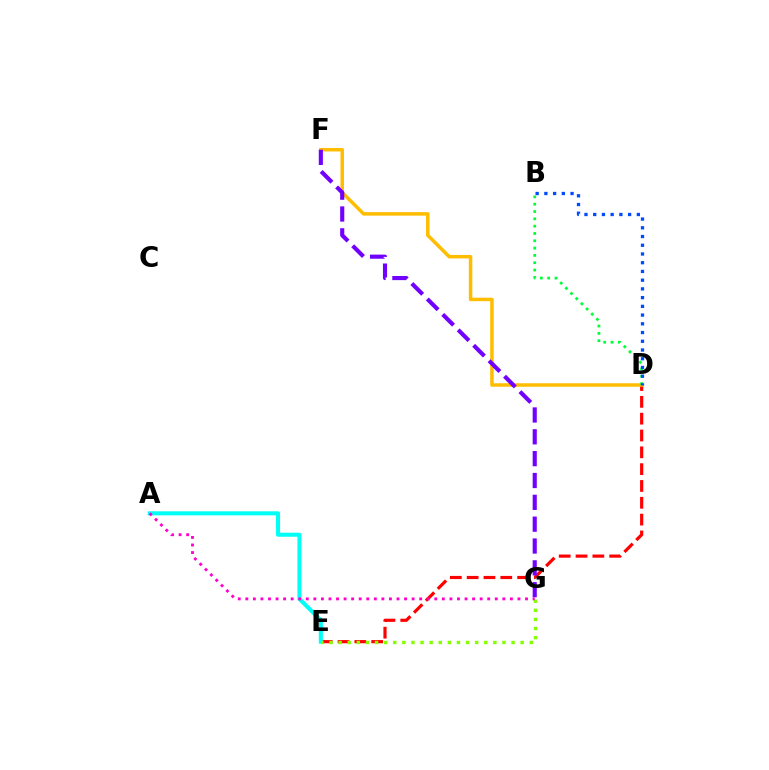{('D', 'E'): [{'color': '#ff0000', 'line_style': 'dashed', 'thickness': 2.29}], ('D', 'F'): [{'color': '#ffbd00', 'line_style': 'solid', 'thickness': 2.52}], ('A', 'E'): [{'color': '#00fff6', 'line_style': 'solid', 'thickness': 2.91}], ('E', 'G'): [{'color': '#84ff00', 'line_style': 'dotted', 'thickness': 2.47}], ('A', 'G'): [{'color': '#ff00cf', 'line_style': 'dotted', 'thickness': 2.05}], ('B', 'D'): [{'color': '#00ff39', 'line_style': 'dotted', 'thickness': 1.99}, {'color': '#004bff', 'line_style': 'dotted', 'thickness': 2.37}], ('F', 'G'): [{'color': '#7200ff', 'line_style': 'dashed', 'thickness': 2.97}]}